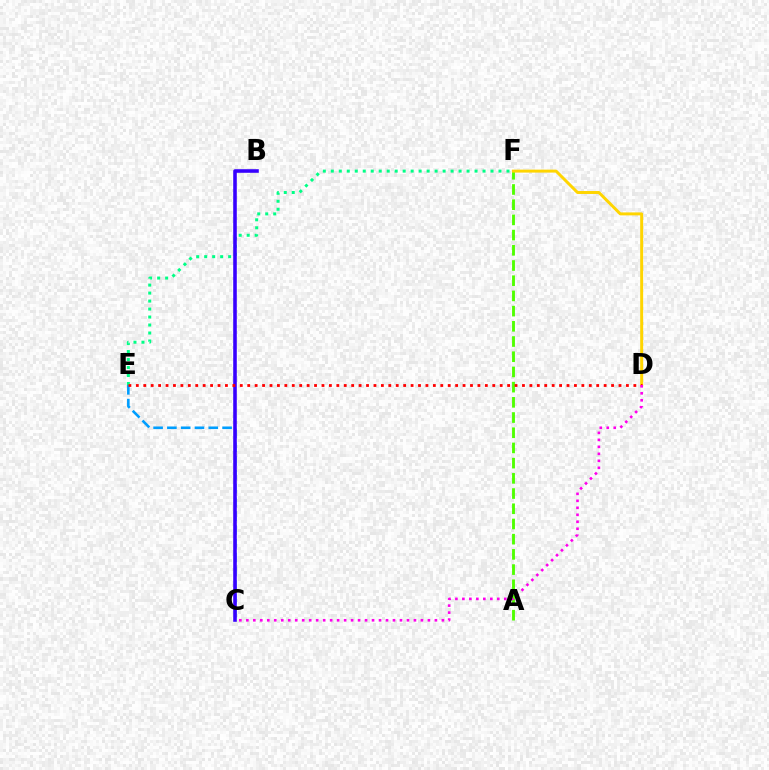{('E', 'F'): [{'color': '#00ff86', 'line_style': 'dotted', 'thickness': 2.17}], ('C', 'E'): [{'color': '#009eff', 'line_style': 'dashed', 'thickness': 1.87}], ('B', 'C'): [{'color': '#3700ff', 'line_style': 'solid', 'thickness': 2.58}], ('A', 'F'): [{'color': '#4fff00', 'line_style': 'dashed', 'thickness': 2.07}], ('D', 'F'): [{'color': '#ffd500', 'line_style': 'solid', 'thickness': 2.13}], ('D', 'E'): [{'color': '#ff0000', 'line_style': 'dotted', 'thickness': 2.02}], ('C', 'D'): [{'color': '#ff00ed', 'line_style': 'dotted', 'thickness': 1.9}]}